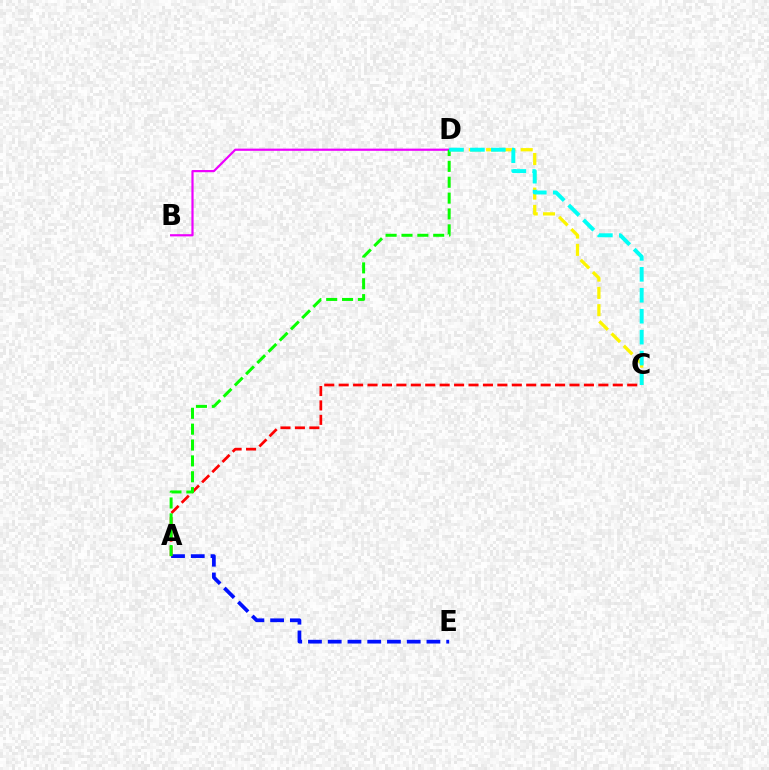{('C', 'D'): [{'color': '#fcf500', 'line_style': 'dashed', 'thickness': 2.35}, {'color': '#00fff6', 'line_style': 'dashed', 'thickness': 2.84}], ('A', 'E'): [{'color': '#0010ff', 'line_style': 'dashed', 'thickness': 2.68}], ('B', 'D'): [{'color': '#ee00ff', 'line_style': 'solid', 'thickness': 1.58}], ('A', 'C'): [{'color': '#ff0000', 'line_style': 'dashed', 'thickness': 1.96}], ('A', 'D'): [{'color': '#08ff00', 'line_style': 'dashed', 'thickness': 2.16}]}